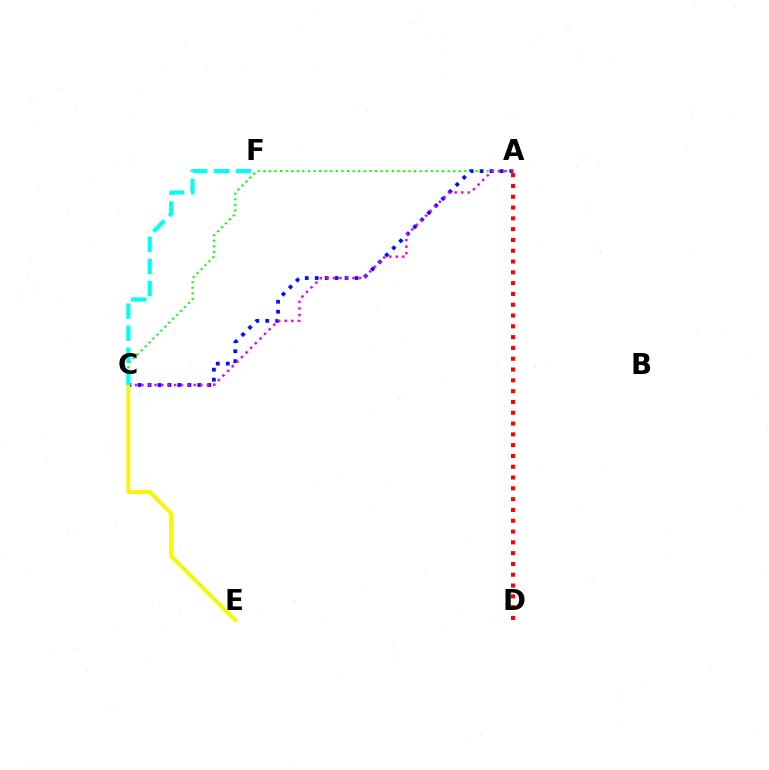{('A', 'C'): [{'color': '#08ff00', 'line_style': 'dotted', 'thickness': 1.52}, {'color': '#0010ff', 'line_style': 'dotted', 'thickness': 2.71}, {'color': '#ee00ff', 'line_style': 'dotted', 'thickness': 1.77}], ('C', 'E'): [{'color': '#fcf500', 'line_style': 'solid', 'thickness': 2.81}], ('A', 'D'): [{'color': '#ff0000', 'line_style': 'dotted', 'thickness': 2.93}], ('C', 'F'): [{'color': '#00fff6', 'line_style': 'dashed', 'thickness': 3.0}]}